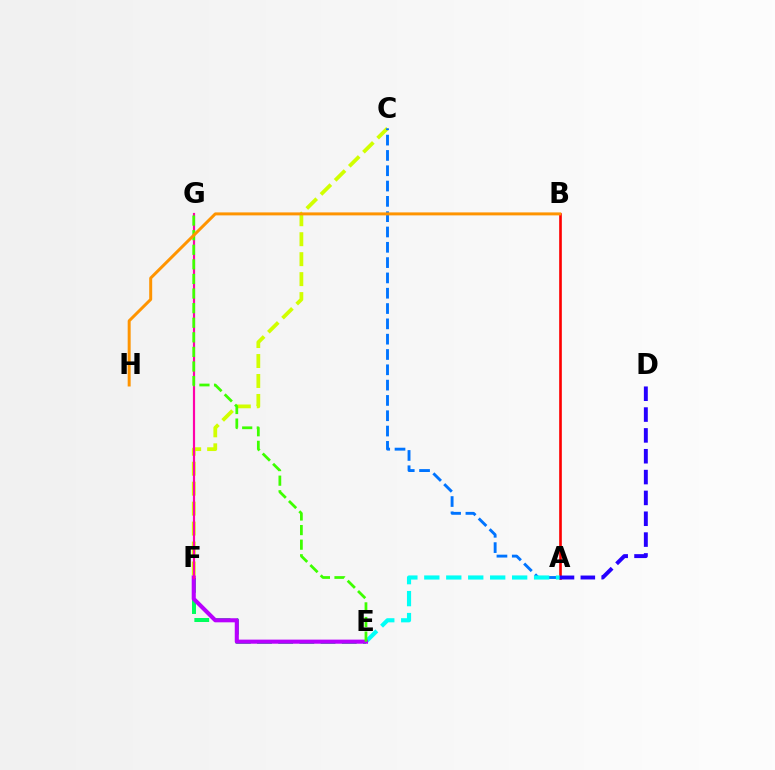{('C', 'F'): [{'color': '#d1ff00', 'line_style': 'dashed', 'thickness': 2.71}], ('A', 'B'): [{'color': '#ff0000', 'line_style': 'solid', 'thickness': 1.9}], ('A', 'C'): [{'color': '#0074ff', 'line_style': 'dashed', 'thickness': 2.08}], ('E', 'F'): [{'color': '#00ff5c', 'line_style': 'dashed', 'thickness': 2.88}, {'color': '#b900ff', 'line_style': 'solid', 'thickness': 2.94}], ('A', 'E'): [{'color': '#00fff6', 'line_style': 'dashed', 'thickness': 2.98}], ('F', 'G'): [{'color': '#ff00ac', 'line_style': 'solid', 'thickness': 1.57}], ('E', 'G'): [{'color': '#3dff00', 'line_style': 'dashed', 'thickness': 1.98}], ('A', 'D'): [{'color': '#2500ff', 'line_style': 'dashed', 'thickness': 2.83}], ('B', 'H'): [{'color': '#ff9400', 'line_style': 'solid', 'thickness': 2.15}]}